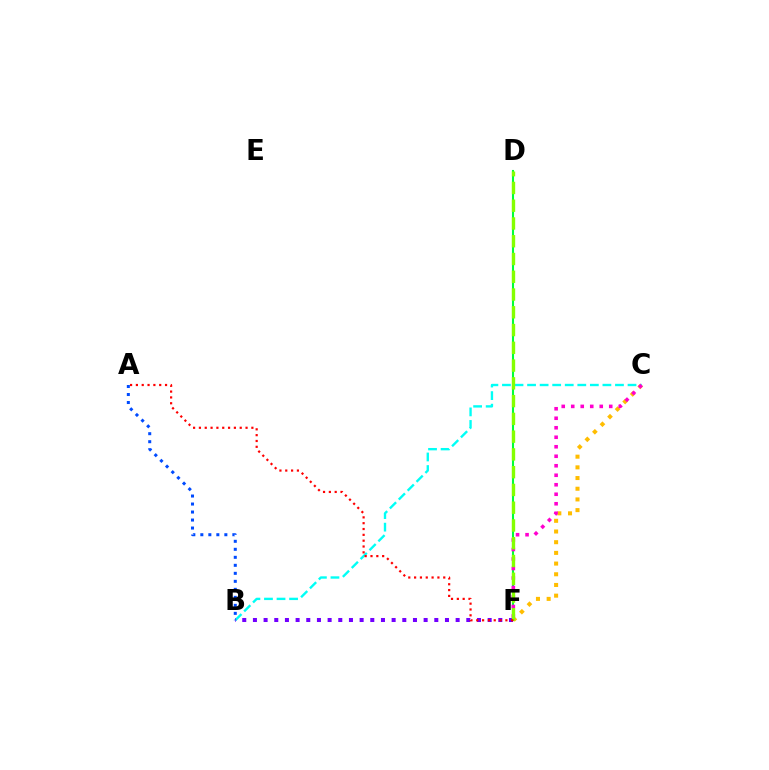{('C', 'F'): [{'color': '#ffbd00', 'line_style': 'dotted', 'thickness': 2.9}, {'color': '#ff00cf', 'line_style': 'dotted', 'thickness': 2.58}], ('D', 'F'): [{'color': '#00ff39', 'line_style': 'solid', 'thickness': 1.5}, {'color': '#84ff00', 'line_style': 'dashed', 'thickness': 2.41}], ('B', 'C'): [{'color': '#00fff6', 'line_style': 'dashed', 'thickness': 1.71}], ('B', 'F'): [{'color': '#7200ff', 'line_style': 'dotted', 'thickness': 2.9}], ('A', 'F'): [{'color': '#ff0000', 'line_style': 'dotted', 'thickness': 1.58}], ('A', 'B'): [{'color': '#004bff', 'line_style': 'dotted', 'thickness': 2.18}]}